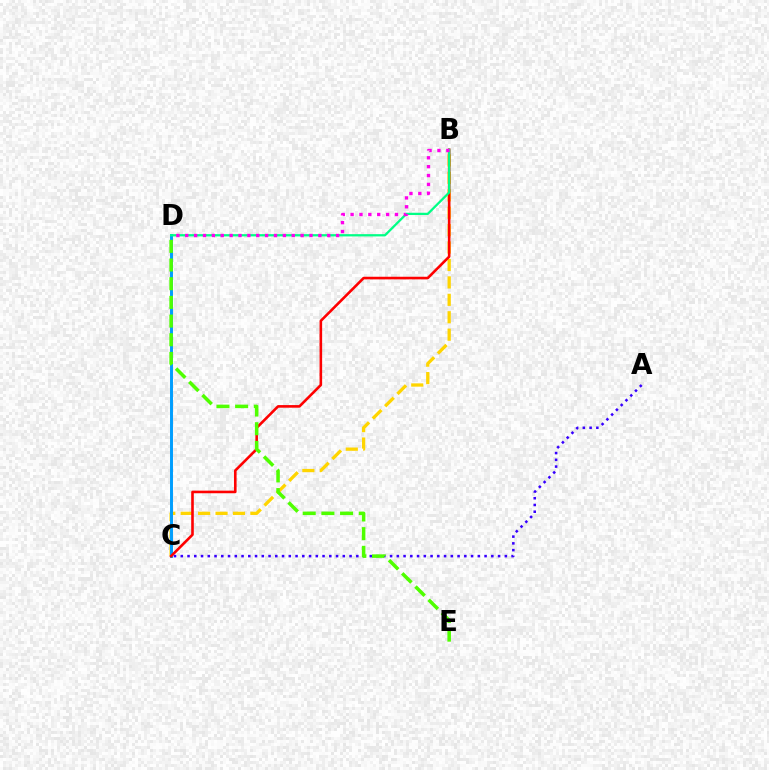{('B', 'C'): [{'color': '#ffd500', 'line_style': 'dashed', 'thickness': 2.37}, {'color': '#ff0000', 'line_style': 'solid', 'thickness': 1.88}], ('C', 'D'): [{'color': '#009eff', 'line_style': 'solid', 'thickness': 2.13}], ('A', 'C'): [{'color': '#3700ff', 'line_style': 'dotted', 'thickness': 1.83}], ('B', 'D'): [{'color': '#00ff86', 'line_style': 'solid', 'thickness': 1.63}, {'color': '#ff00ed', 'line_style': 'dotted', 'thickness': 2.41}], ('D', 'E'): [{'color': '#4fff00', 'line_style': 'dashed', 'thickness': 2.54}]}